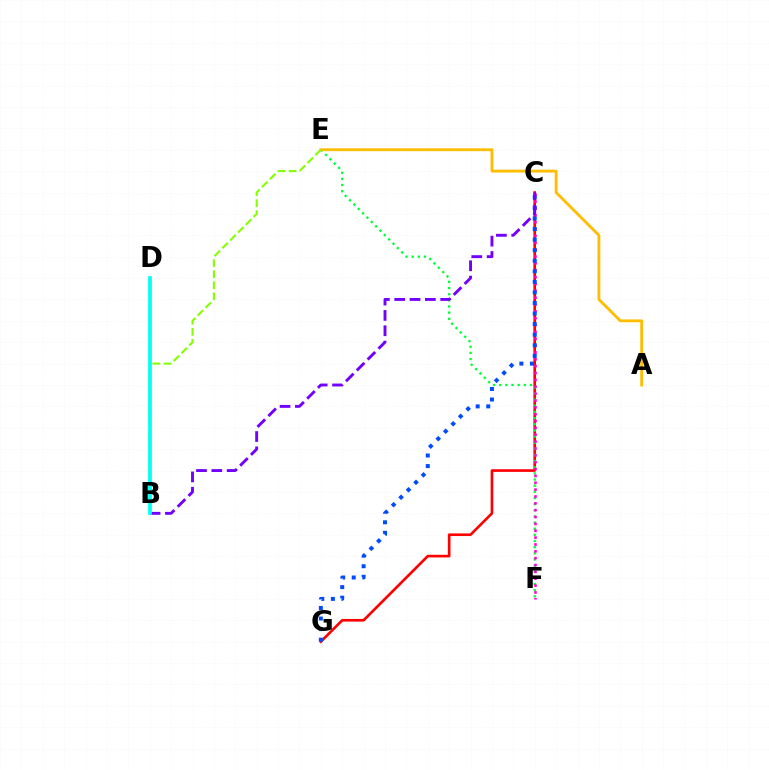{('C', 'G'): [{'color': '#ff0000', 'line_style': 'solid', 'thickness': 1.91}, {'color': '#004bff', 'line_style': 'dotted', 'thickness': 2.87}], ('E', 'F'): [{'color': '#00ff39', 'line_style': 'dotted', 'thickness': 1.67}], ('A', 'E'): [{'color': '#ffbd00', 'line_style': 'solid', 'thickness': 2.04}], ('C', 'F'): [{'color': '#ff00cf', 'line_style': 'dotted', 'thickness': 1.86}], ('B', 'E'): [{'color': '#84ff00', 'line_style': 'dashed', 'thickness': 1.51}], ('B', 'C'): [{'color': '#7200ff', 'line_style': 'dashed', 'thickness': 2.08}], ('B', 'D'): [{'color': '#00fff6', 'line_style': 'solid', 'thickness': 2.68}]}